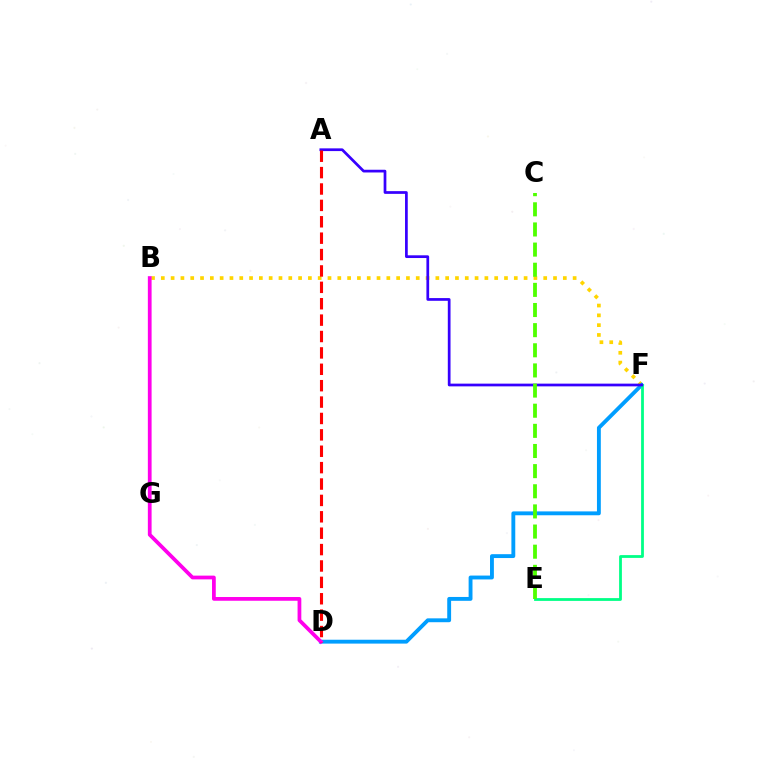{('B', 'F'): [{'color': '#ffd500', 'line_style': 'dotted', 'thickness': 2.66}], ('D', 'F'): [{'color': '#009eff', 'line_style': 'solid', 'thickness': 2.78}], ('B', 'D'): [{'color': '#ff00ed', 'line_style': 'solid', 'thickness': 2.7}], ('E', 'F'): [{'color': '#00ff86', 'line_style': 'solid', 'thickness': 2.01}], ('A', 'F'): [{'color': '#3700ff', 'line_style': 'solid', 'thickness': 1.96}], ('C', 'E'): [{'color': '#4fff00', 'line_style': 'dashed', 'thickness': 2.74}], ('A', 'D'): [{'color': '#ff0000', 'line_style': 'dashed', 'thickness': 2.23}]}